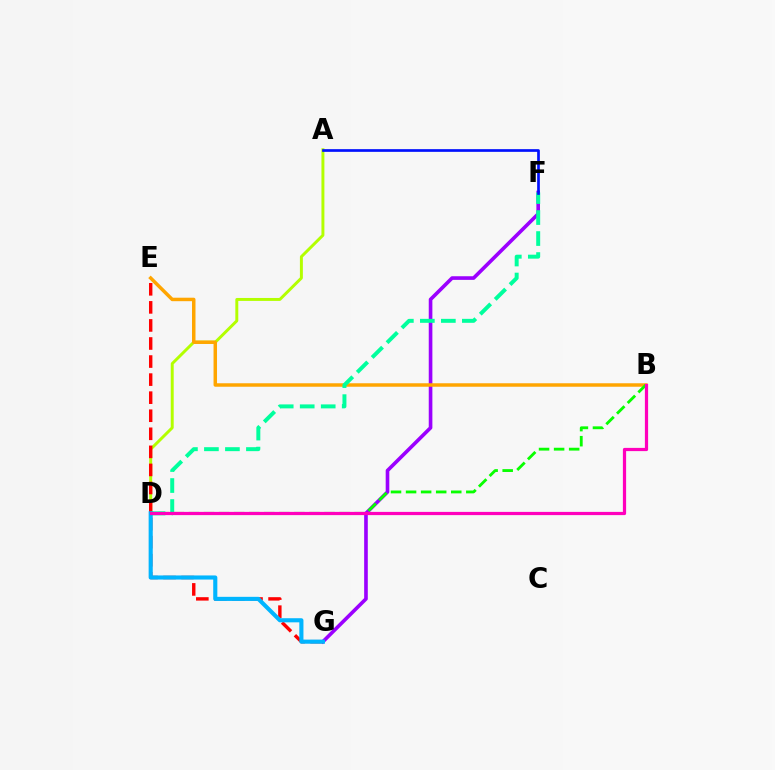{('F', 'G'): [{'color': '#9b00ff', 'line_style': 'solid', 'thickness': 2.61}], ('A', 'D'): [{'color': '#b3ff00', 'line_style': 'solid', 'thickness': 2.12}], ('E', 'G'): [{'color': '#ff0000', 'line_style': 'dashed', 'thickness': 2.45}], ('B', 'E'): [{'color': '#ffa500', 'line_style': 'solid', 'thickness': 2.5}], ('D', 'F'): [{'color': '#00ff9d', 'line_style': 'dashed', 'thickness': 2.85}], ('D', 'G'): [{'color': '#00b5ff', 'line_style': 'solid', 'thickness': 2.96}], ('B', 'D'): [{'color': '#08ff00', 'line_style': 'dashed', 'thickness': 2.05}, {'color': '#ff00bd', 'line_style': 'solid', 'thickness': 2.32}], ('A', 'F'): [{'color': '#0010ff', 'line_style': 'solid', 'thickness': 1.94}]}